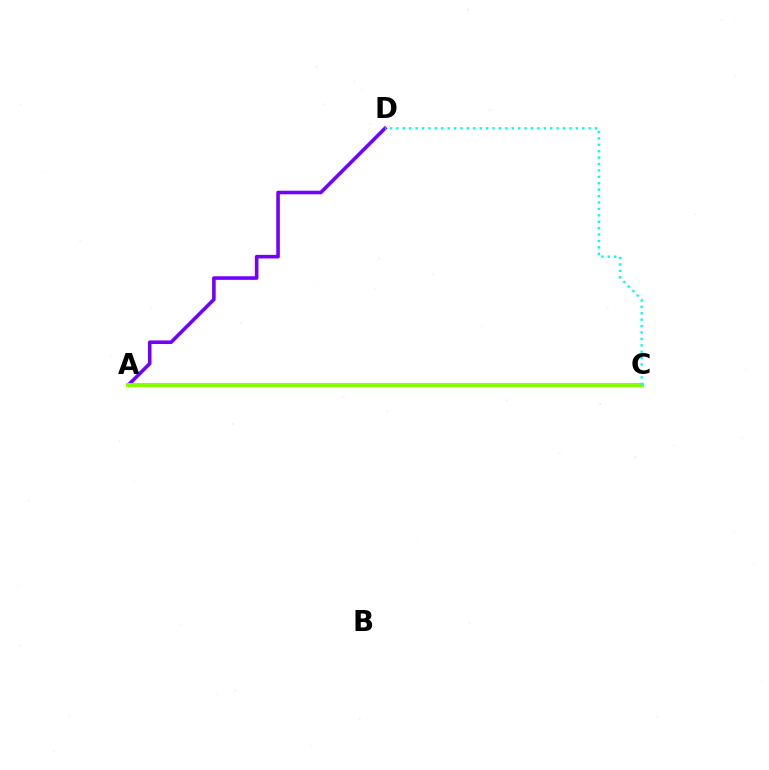{('A', 'D'): [{'color': '#7200ff', 'line_style': 'solid', 'thickness': 2.58}], ('A', 'C'): [{'color': '#ff0000', 'line_style': 'solid', 'thickness': 1.68}, {'color': '#84ff00', 'line_style': 'solid', 'thickness': 2.86}], ('C', 'D'): [{'color': '#00fff6', 'line_style': 'dotted', 'thickness': 1.74}]}